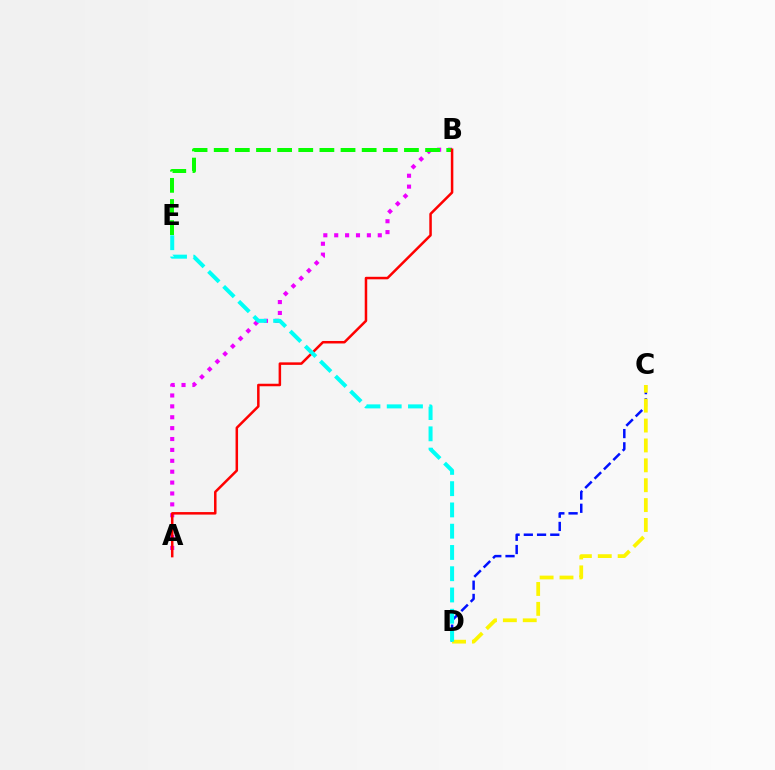{('C', 'D'): [{'color': '#0010ff', 'line_style': 'dashed', 'thickness': 1.8}, {'color': '#fcf500', 'line_style': 'dashed', 'thickness': 2.7}], ('A', 'B'): [{'color': '#ee00ff', 'line_style': 'dotted', 'thickness': 2.96}, {'color': '#ff0000', 'line_style': 'solid', 'thickness': 1.81}], ('B', 'E'): [{'color': '#08ff00', 'line_style': 'dashed', 'thickness': 2.87}], ('D', 'E'): [{'color': '#00fff6', 'line_style': 'dashed', 'thickness': 2.89}]}